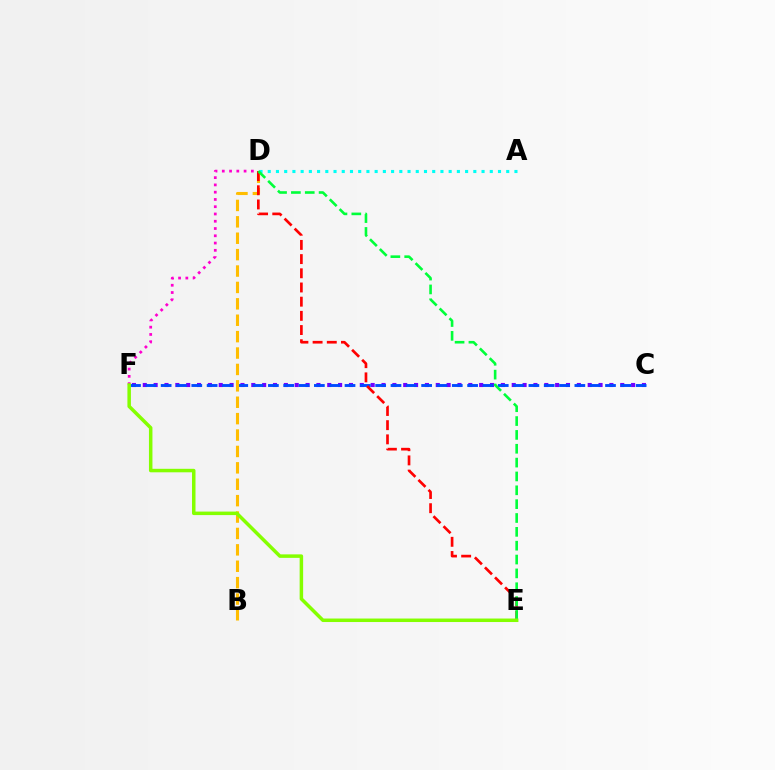{('A', 'D'): [{'color': '#00fff6', 'line_style': 'dotted', 'thickness': 2.23}], ('C', 'F'): [{'color': '#7200ff', 'line_style': 'dotted', 'thickness': 2.95}, {'color': '#004bff', 'line_style': 'dashed', 'thickness': 2.08}], ('B', 'D'): [{'color': '#ffbd00', 'line_style': 'dashed', 'thickness': 2.23}], ('D', 'F'): [{'color': '#ff00cf', 'line_style': 'dotted', 'thickness': 1.97}], ('D', 'E'): [{'color': '#ff0000', 'line_style': 'dashed', 'thickness': 1.93}, {'color': '#00ff39', 'line_style': 'dashed', 'thickness': 1.88}], ('E', 'F'): [{'color': '#84ff00', 'line_style': 'solid', 'thickness': 2.52}]}